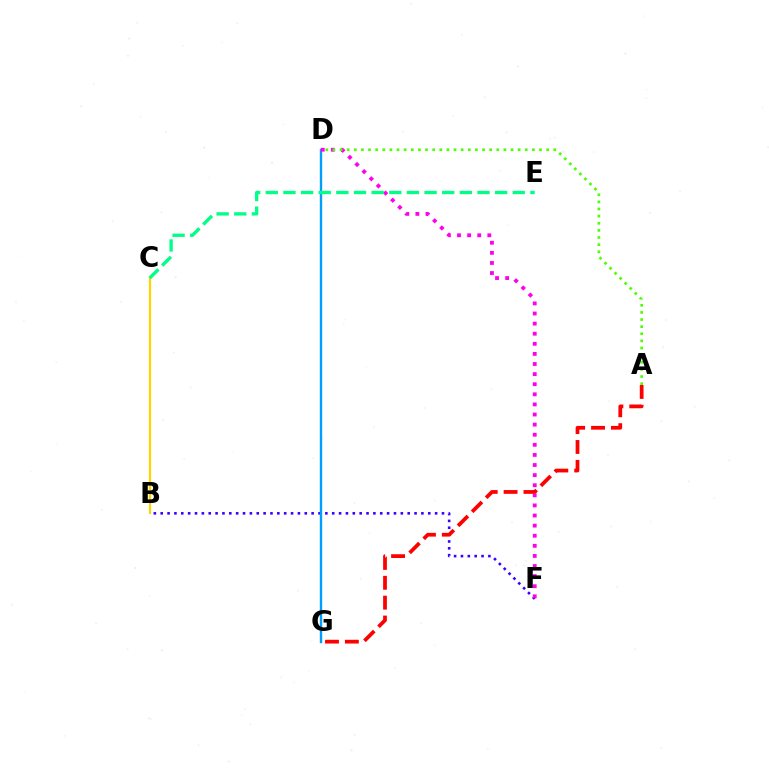{('B', 'F'): [{'color': '#3700ff', 'line_style': 'dotted', 'thickness': 1.86}], ('D', 'G'): [{'color': '#009eff', 'line_style': 'solid', 'thickness': 1.71}], ('D', 'F'): [{'color': '#ff00ed', 'line_style': 'dotted', 'thickness': 2.74}], ('A', 'D'): [{'color': '#4fff00', 'line_style': 'dotted', 'thickness': 1.94}], ('B', 'C'): [{'color': '#ffd500', 'line_style': 'solid', 'thickness': 1.61}], ('C', 'E'): [{'color': '#00ff86', 'line_style': 'dashed', 'thickness': 2.4}], ('A', 'G'): [{'color': '#ff0000', 'line_style': 'dashed', 'thickness': 2.7}]}